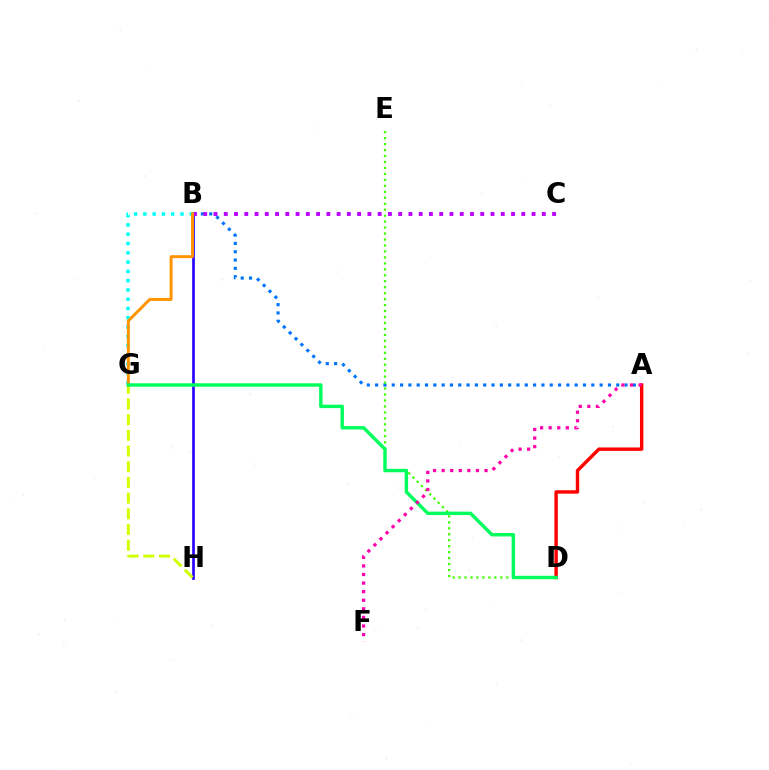{('A', 'B'): [{'color': '#0074ff', 'line_style': 'dotted', 'thickness': 2.26}], ('B', 'H'): [{'color': '#2500ff', 'line_style': 'solid', 'thickness': 1.91}], ('A', 'D'): [{'color': '#ff0000', 'line_style': 'solid', 'thickness': 2.45}], ('B', 'C'): [{'color': '#b900ff', 'line_style': 'dotted', 'thickness': 2.79}], ('D', 'E'): [{'color': '#3dff00', 'line_style': 'dotted', 'thickness': 1.62}], ('G', 'H'): [{'color': '#d1ff00', 'line_style': 'dashed', 'thickness': 2.13}], ('B', 'G'): [{'color': '#00fff6', 'line_style': 'dotted', 'thickness': 2.52}, {'color': '#ff9400', 'line_style': 'solid', 'thickness': 2.13}], ('D', 'G'): [{'color': '#00ff5c', 'line_style': 'solid', 'thickness': 2.46}], ('A', 'F'): [{'color': '#ff00ac', 'line_style': 'dotted', 'thickness': 2.33}]}